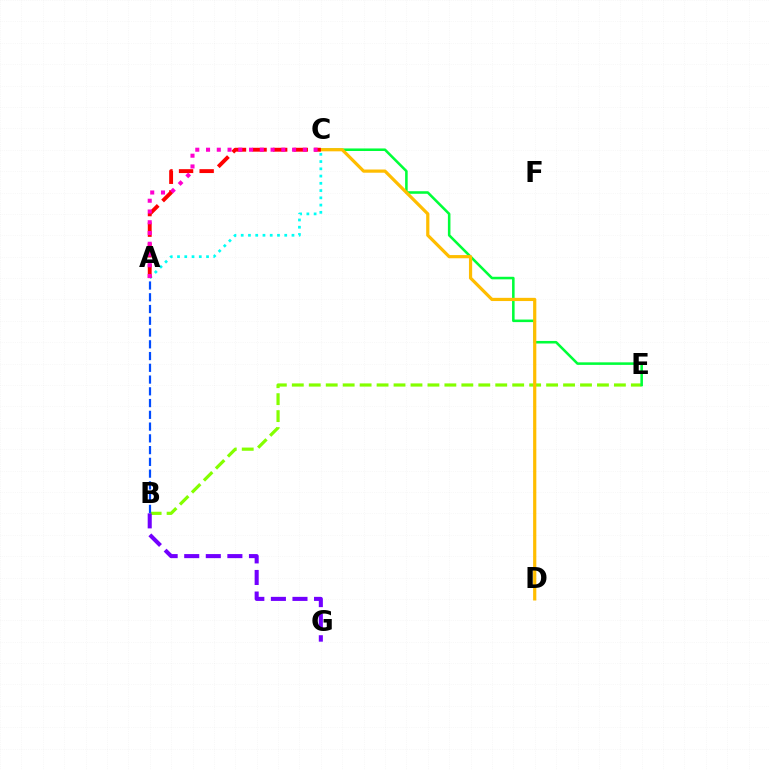{('B', 'E'): [{'color': '#84ff00', 'line_style': 'dashed', 'thickness': 2.3}], ('C', 'E'): [{'color': '#00ff39', 'line_style': 'solid', 'thickness': 1.84}], ('C', 'D'): [{'color': '#ffbd00', 'line_style': 'solid', 'thickness': 2.31}], ('A', 'C'): [{'color': '#00fff6', 'line_style': 'dotted', 'thickness': 1.97}, {'color': '#ff0000', 'line_style': 'dashed', 'thickness': 2.8}, {'color': '#ff00cf', 'line_style': 'dotted', 'thickness': 2.92}], ('A', 'B'): [{'color': '#004bff', 'line_style': 'dashed', 'thickness': 1.6}], ('B', 'G'): [{'color': '#7200ff', 'line_style': 'dashed', 'thickness': 2.93}]}